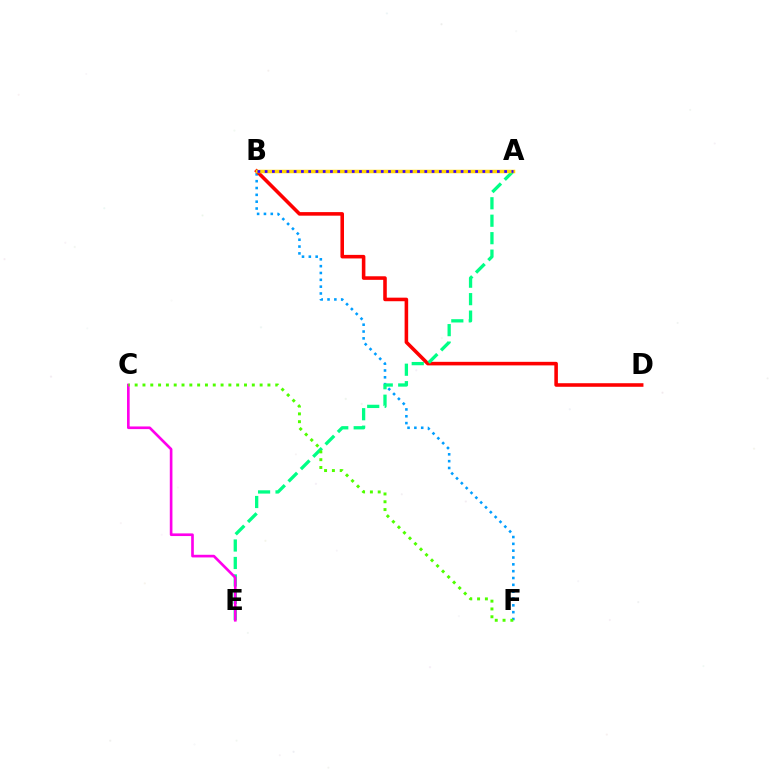{('B', 'F'): [{'color': '#009eff', 'line_style': 'dotted', 'thickness': 1.86}], ('B', 'D'): [{'color': '#ff0000', 'line_style': 'solid', 'thickness': 2.57}], ('A', 'E'): [{'color': '#00ff86', 'line_style': 'dashed', 'thickness': 2.37}], ('A', 'B'): [{'color': '#ffd500', 'line_style': 'solid', 'thickness': 2.52}, {'color': '#3700ff', 'line_style': 'dotted', 'thickness': 1.97}], ('C', 'E'): [{'color': '#ff00ed', 'line_style': 'solid', 'thickness': 1.91}], ('C', 'F'): [{'color': '#4fff00', 'line_style': 'dotted', 'thickness': 2.12}]}